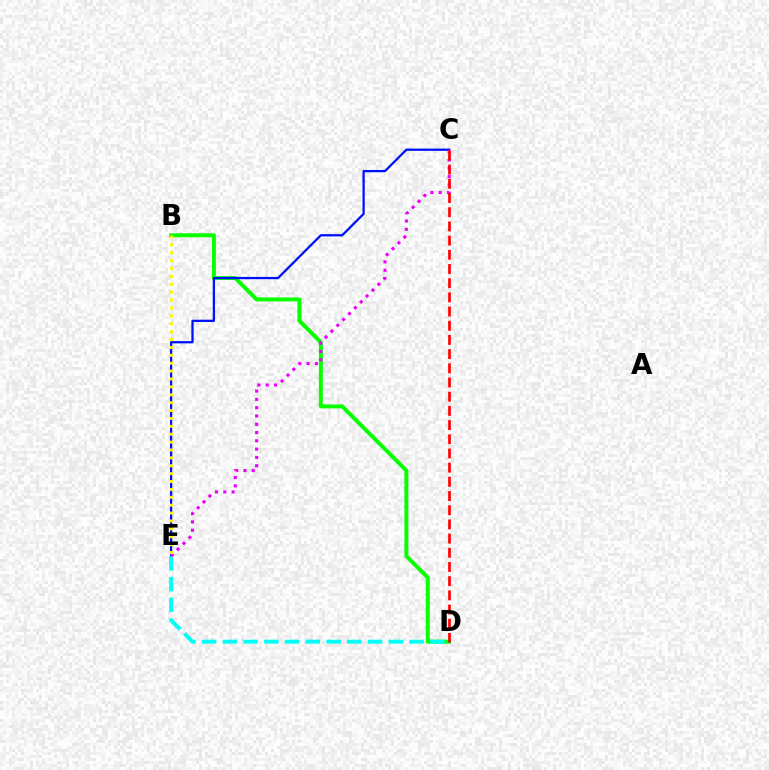{('B', 'D'): [{'color': '#08ff00', 'line_style': 'solid', 'thickness': 2.84}], ('C', 'E'): [{'color': '#0010ff', 'line_style': 'solid', 'thickness': 1.64}, {'color': '#ee00ff', 'line_style': 'dotted', 'thickness': 2.25}], ('D', 'E'): [{'color': '#00fff6', 'line_style': 'dashed', 'thickness': 2.82}], ('B', 'E'): [{'color': '#fcf500', 'line_style': 'dotted', 'thickness': 2.14}], ('C', 'D'): [{'color': '#ff0000', 'line_style': 'dashed', 'thickness': 1.93}]}